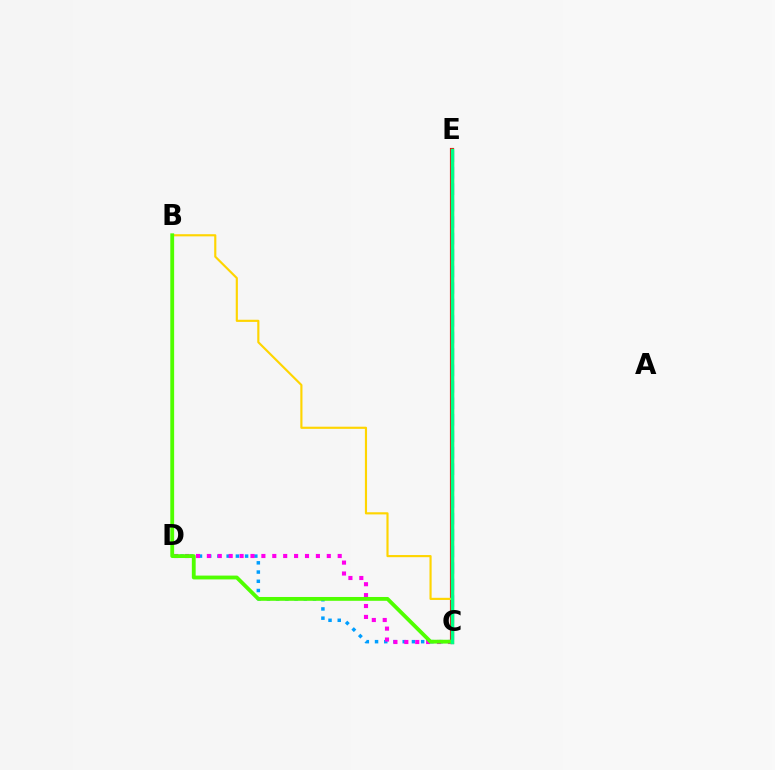{('C', 'E'): [{'color': '#ff0000', 'line_style': 'solid', 'thickness': 2.99}, {'color': '#3700ff', 'line_style': 'dashed', 'thickness': 2.24}, {'color': '#00ff86', 'line_style': 'solid', 'thickness': 2.52}], ('C', 'D'): [{'color': '#009eff', 'line_style': 'dotted', 'thickness': 2.51}, {'color': '#ff00ed', 'line_style': 'dotted', 'thickness': 2.96}], ('B', 'C'): [{'color': '#ffd500', 'line_style': 'solid', 'thickness': 1.55}, {'color': '#4fff00', 'line_style': 'solid', 'thickness': 2.75}]}